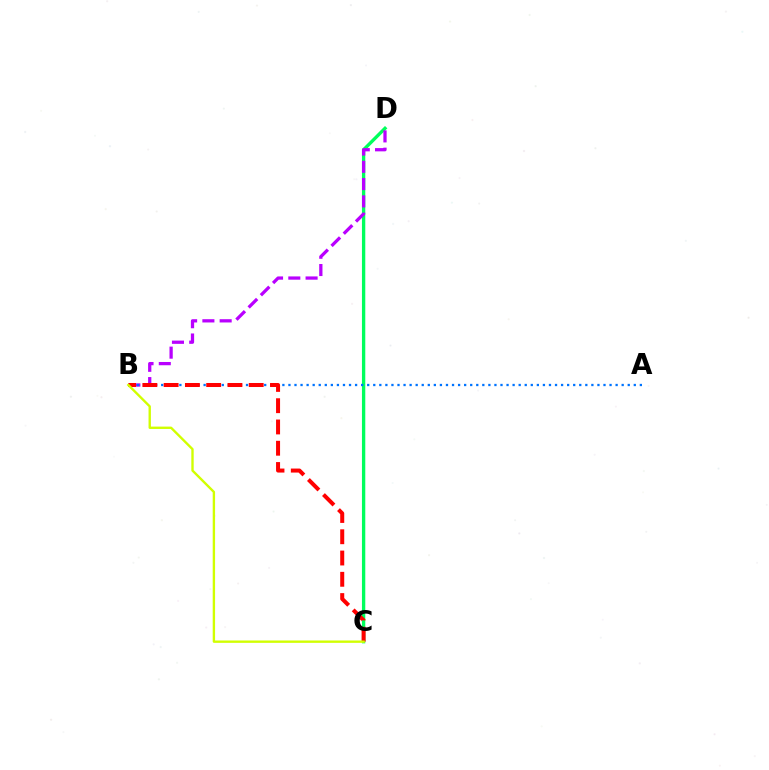{('C', 'D'): [{'color': '#00ff5c', 'line_style': 'solid', 'thickness': 2.41}], ('B', 'D'): [{'color': '#b900ff', 'line_style': 'dashed', 'thickness': 2.35}], ('A', 'B'): [{'color': '#0074ff', 'line_style': 'dotted', 'thickness': 1.65}], ('B', 'C'): [{'color': '#ff0000', 'line_style': 'dashed', 'thickness': 2.89}, {'color': '#d1ff00', 'line_style': 'solid', 'thickness': 1.71}]}